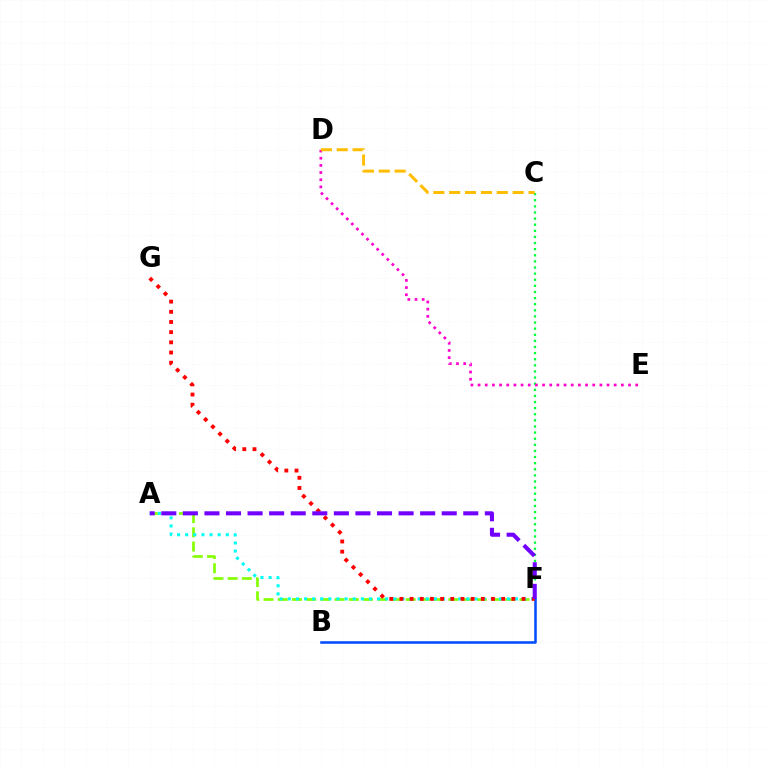{('C', 'F'): [{'color': '#00ff39', 'line_style': 'dotted', 'thickness': 1.66}], ('D', 'E'): [{'color': '#ff00cf', 'line_style': 'dotted', 'thickness': 1.95}], ('A', 'F'): [{'color': '#84ff00', 'line_style': 'dashed', 'thickness': 1.93}, {'color': '#00fff6', 'line_style': 'dotted', 'thickness': 2.21}, {'color': '#7200ff', 'line_style': 'dashed', 'thickness': 2.93}], ('B', 'F'): [{'color': '#004bff', 'line_style': 'solid', 'thickness': 1.83}], ('F', 'G'): [{'color': '#ff0000', 'line_style': 'dotted', 'thickness': 2.76}], ('C', 'D'): [{'color': '#ffbd00', 'line_style': 'dashed', 'thickness': 2.15}]}